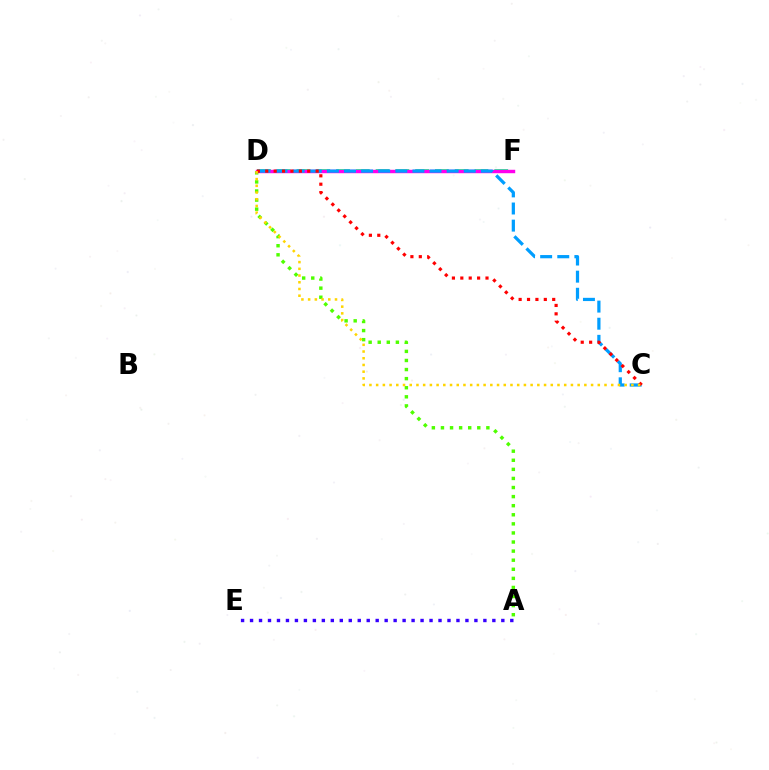{('D', 'F'): [{'color': '#00ff86', 'line_style': 'dashed', 'thickness': 2.69}, {'color': '#ff00ed', 'line_style': 'solid', 'thickness': 2.47}], ('A', 'D'): [{'color': '#4fff00', 'line_style': 'dotted', 'thickness': 2.47}], ('C', 'D'): [{'color': '#009eff', 'line_style': 'dashed', 'thickness': 2.32}, {'color': '#ff0000', 'line_style': 'dotted', 'thickness': 2.28}, {'color': '#ffd500', 'line_style': 'dotted', 'thickness': 1.82}], ('A', 'E'): [{'color': '#3700ff', 'line_style': 'dotted', 'thickness': 2.44}]}